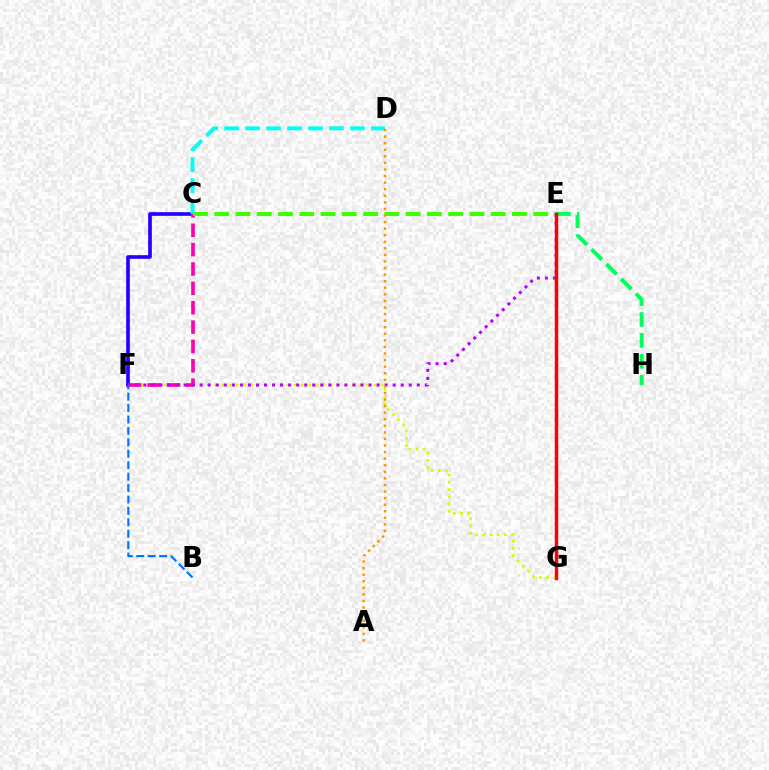{('F', 'G'): [{'color': '#d1ff00', 'line_style': 'dotted', 'thickness': 1.97}], ('C', 'F'): [{'color': '#2500ff', 'line_style': 'solid', 'thickness': 2.64}, {'color': '#ff00ac', 'line_style': 'dashed', 'thickness': 2.63}], ('C', 'D'): [{'color': '#00fff6', 'line_style': 'dashed', 'thickness': 2.85}], ('E', 'F'): [{'color': '#b900ff', 'line_style': 'dotted', 'thickness': 2.18}], ('C', 'E'): [{'color': '#3dff00', 'line_style': 'dashed', 'thickness': 2.89}], ('B', 'F'): [{'color': '#0074ff', 'line_style': 'dashed', 'thickness': 1.55}], ('E', 'H'): [{'color': '#00ff5c', 'line_style': 'dashed', 'thickness': 2.84}], ('A', 'D'): [{'color': '#ff9400', 'line_style': 'dotted', 'thickness': 1.79}], ('E', 'G'): [{'color': '#ff0000', 'line_style': 'solid', 'thickness': 2.5}]}